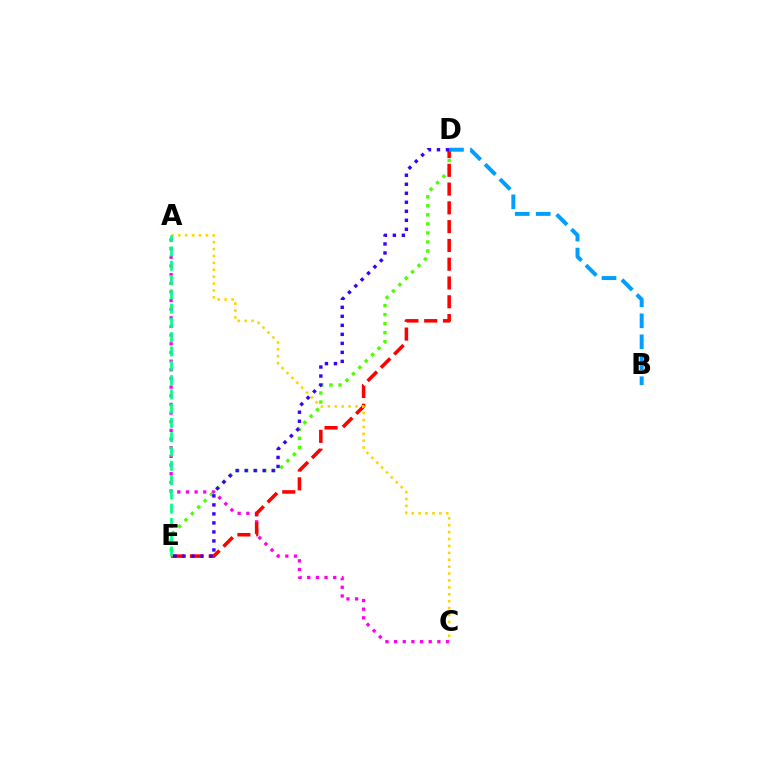{('A', 'C'): [{'color': '#ff00ed', 'line_style': 'dotted', 'thickness': 2.35}, {'color': '#ffd500', 'line_style': 'dotted', 'thickness': 1.88}], ('D', 'E'): [{'color': '#4fff00', 'line_style': 'dotted', 'thickness': 2.46}, {'color': '#ff0000', 'line_style': 'dashed', 'thickness': 2.55}, {'color': '#3700ff', 'line_style': 'dotted', 'thickness': 2.45}], ('B', 'D'): [{'color': '#009eff', 'line_style': 'dashed', 'thickness': 2.85}], ('A', 'E'): [{'color': '#00ff86', 'line_style': 'dashed', 'thickness': 1.94}]}